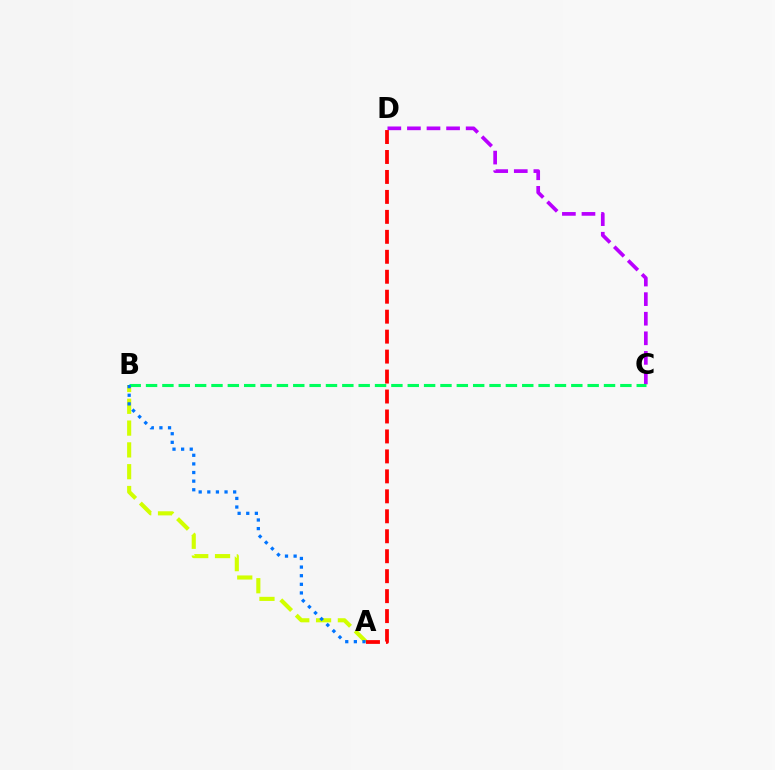{('A', 'B'): [{'color': '#d1ff00', 'line_style': 'dashed', 'thickness': 2.96}, {'color': '#0074ff', 'line_style': 'dotted', 'thickness': 2.34}], ('C', 'D'): [{'color': '#b900ff', 'line_style': 'dashed', 'thickness': 2.66}], ('B', 'C'): [{'color': '#00ff5c', 'line_style': 'dashed', 'thickness': 2.22}], ('A', 'D'): [{'color': '#ff0000', 'line_style': 'dashed', 'thickness': 2.71}]}